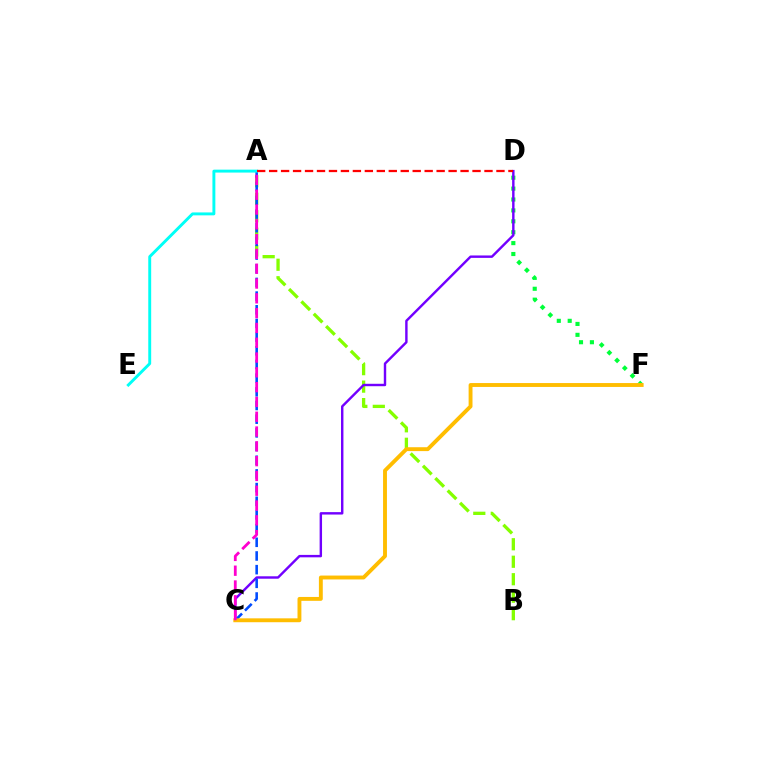{('D', 'F'): [{'color': '#00ff39', 'line_style': 'dotted', 'thickness': 2.96}], ('A', 'B'): [{'color': '#84ff00', 'line_style': 'dashed', 'thickness': 2.37}], ('C', 'D'): [{'color': '#7200ff', 'line_style': 'solid', 'thickness': 1.74}], ('A', 'C'): [{'color': '#004bff', 'line_style': 'dashed', 'thickness': 1.86}, {'color': '#ff00cf', 'line_style': 'dashed', 'thickness': 2.01}], ('C', 'F'): [{'color': '#ffbd00', 'line_style': 'solid', 'thickness': 2.79}], ('A', 'E'): [{'color': '#00fff6', 'line_style': 'solid', 'thickness': 2.1}], ('A', 'D'): [{'color': '#ff0000', 'line_style': 'dashed', 'thickness': 1.63}]}